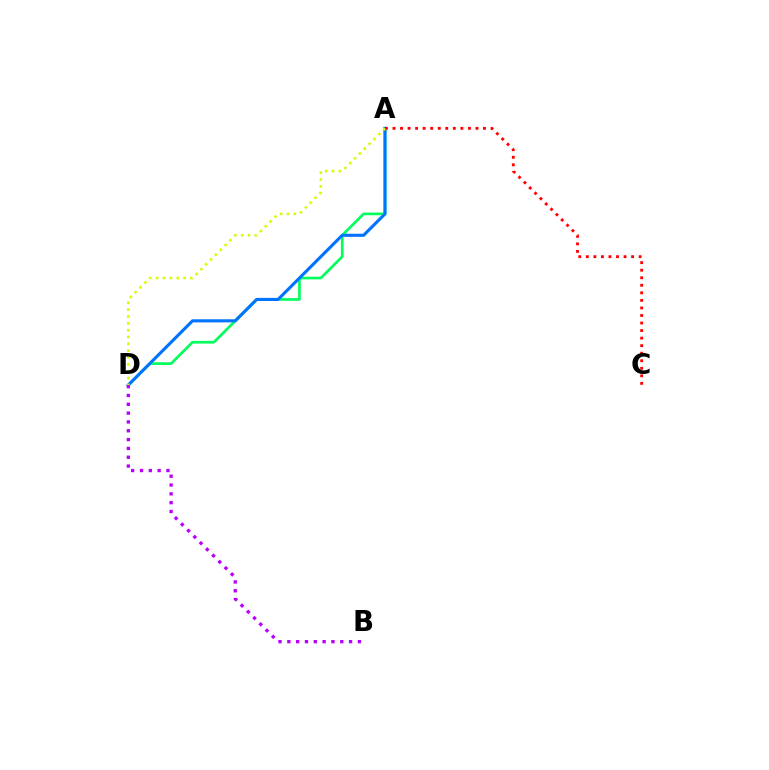{('A', 'D'): [{'color': '#00ff5c', 'line_style': 'solid', 'thickness': 1.92}, {'color': '#0074ff', 'line_style': 'solid', 'thickness': 2.23}, {'color': '#d1ff00', 'line_style': 'dotted', 'thickness': 1.86}], ('A', 'C'): [{'color': '#ff0000', 'line_style': 'dotted', 'thickness': 2.05}], ('B', 'D'): [{'color': '#b900ff', 'line_style': 'dotted', 'thickness': 2.4}]}